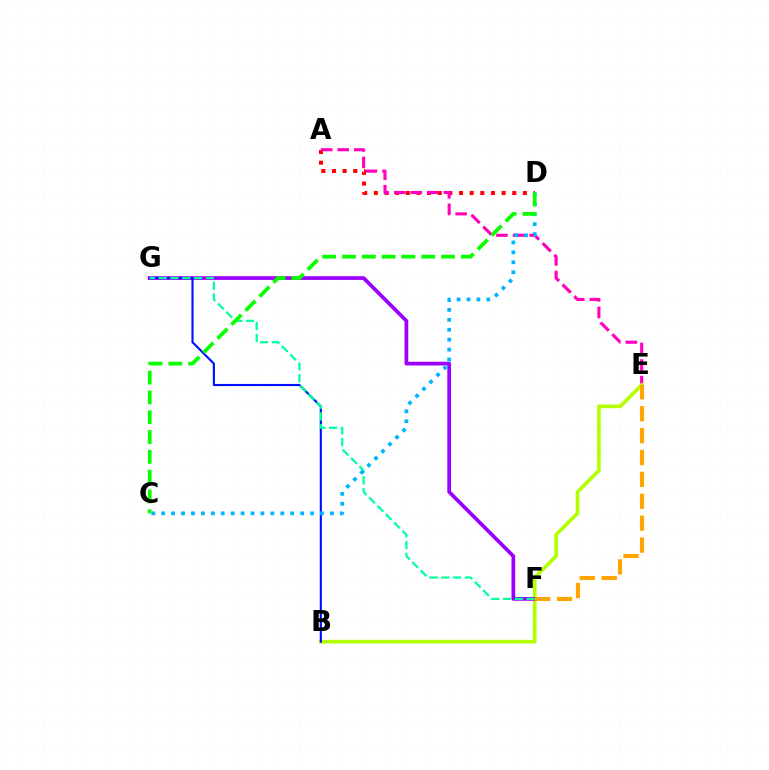{('A', 'D'): [{'color': '#ff0000', 'line_style': 'dotted', 'thickness': 2.89}], ('A', 'E'): [{'color': '#ff00bd', 'line_style': 'dashed', 'thickness': 2.25}], ('B', 'E'): [{'color': '#b3ff00', 'line_style': 'solid', 'thickness': 2.63}], ('F', 'G'): [{'color': '#9b00ff', 'line_style': 'solid', 'thickness': 2.68}, {'color': '#00ff9d', 'line_style': 'dashed', 'thickness': 1.6}], ('B', 'G'): [{'color': '#0010ff', 'line_style': 'solid', 'thickness': 1.54}], ('E', 'F'): [{'color': '#ffa500', 'line_style': 'dashed', 'thickness': 2.97}], ('C', 'D'): [{'color': '#00b5ff', 'line_style': 'dotted', 'thickness': 2.7}, {'color': '#08ff00', 'line_style': 'dashed', 'thickness': 2.69}]}